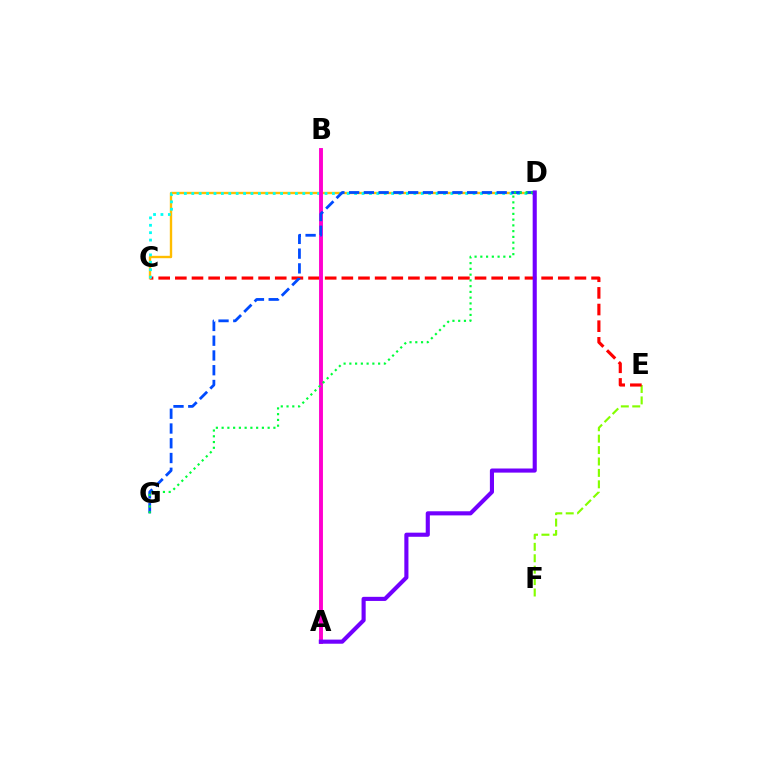{('E', 'F'): [{'color': '#84ff00', 'line_style': 'dashed', 'thickness': 1.55}], ('C', 'E'): [{'color': '#ff0000', 'line_style': 'dashed', 'thickness': 2.26}], ('C', 'D'): [{'color': '#ffbd00', 'line_style': 'solid', 'thickness': 1.71}, {'color': '#00fff6', 'line_style': 'dotted', 'thickness': 2.01}], ('A', 'B'): [{'color': '#ff00cf', 'line_style': 'solid', 'thickness': 2.81}], ('D', 'G'): [{'color': '#004bff', 'line_style': 'dashed', 'thickness': 2.0}, {'color': '#00ff39', 'line_style': 'dotted', 'thickness': 1.56}], ('A', 'D'): [{'color': '#7200ff', 'line_style': 'solid', 'thickness': 2.96}]}